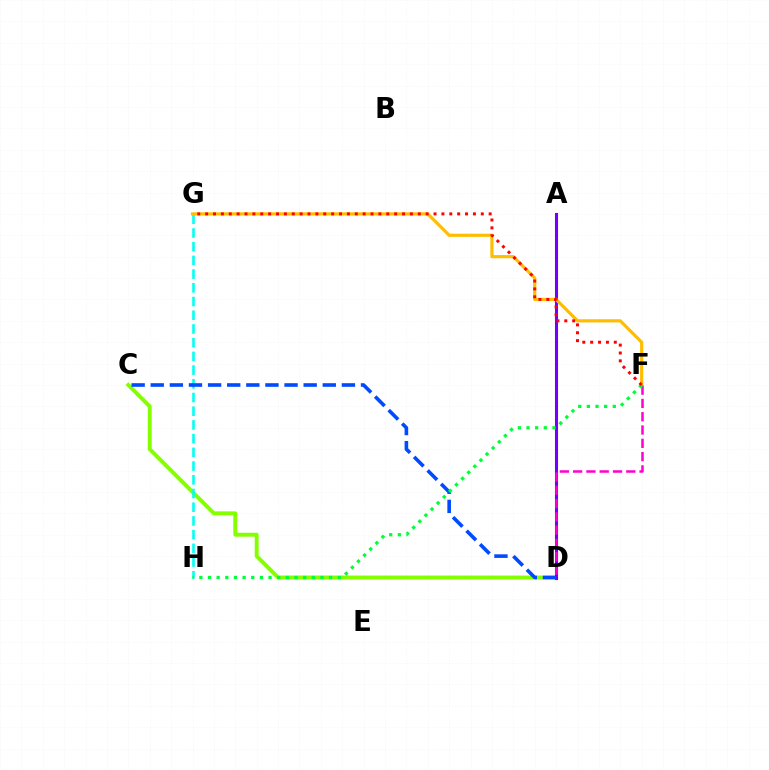{('C', 'D'): [{'color': '#84ff00', 'line_style': 'solid', 'thickness': 2.83}, {'color': '#004bff', 'line_style': 'dashed', 'thickness': 2.6}], ('A', 'D'): [{'color': '#7200ff', 'line_style': 'solid', 'thickness': 2.21}], ('G', 'H'): [{'color': '#00fff6', 'line_style': 'dashed', 'thickness': 1.86}], ('F', 'G'): [{'color': '#ffbd00', 'line_style': 'solid', 'thickness': 2.28}, {'color': '#ff0000', 'line_style': 'dotted', 'thickness': 2.14}], ('D', 'F'): [{'color': '#ff00cf', 'line_style': 'dashed', 'thickness': 1.81}], ('F', 'H'): [{'color': '#00ff39', 'line_style': 'dotted', 'thickness': 2.35}]}